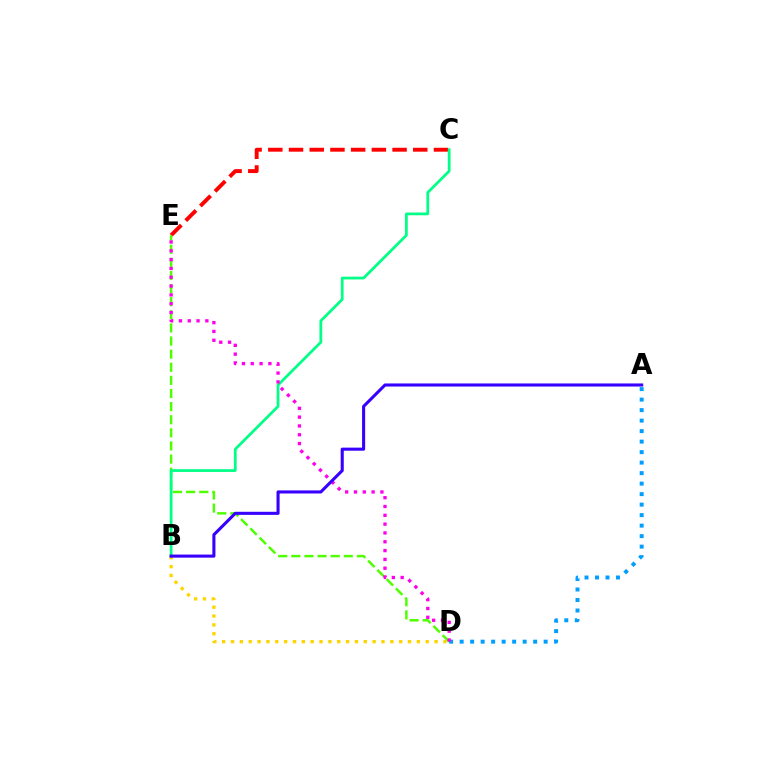{('B', 'D'): [{'color': '#ffd500', 'line_style': 'dotted', 'thickness': 2.4}], ('C', 'E'): [{'color': '#ff0000', 'line_style': 'dashed', 'thickness': 2.81}], ('A', 'D'): [{'color': '#009eff', 'line_style': 'dotted', 'thickness': 2.85}], ('D', 'E'): [{'color': '#4fff00', 'line_style': 'dashed', 'thickness': 1.78}, {'color': '#ff00ed', 'line_style': 'dotted', 'thickness': 2.4}], ('B', 'C'): [{'color': '#00ff86', 'line_style': 'solid', 'thickness': 1.98}], ('A', 'B'): [{'color': '#3700ff', 'line_style': 'solid', 'thickness': 2.22}]}